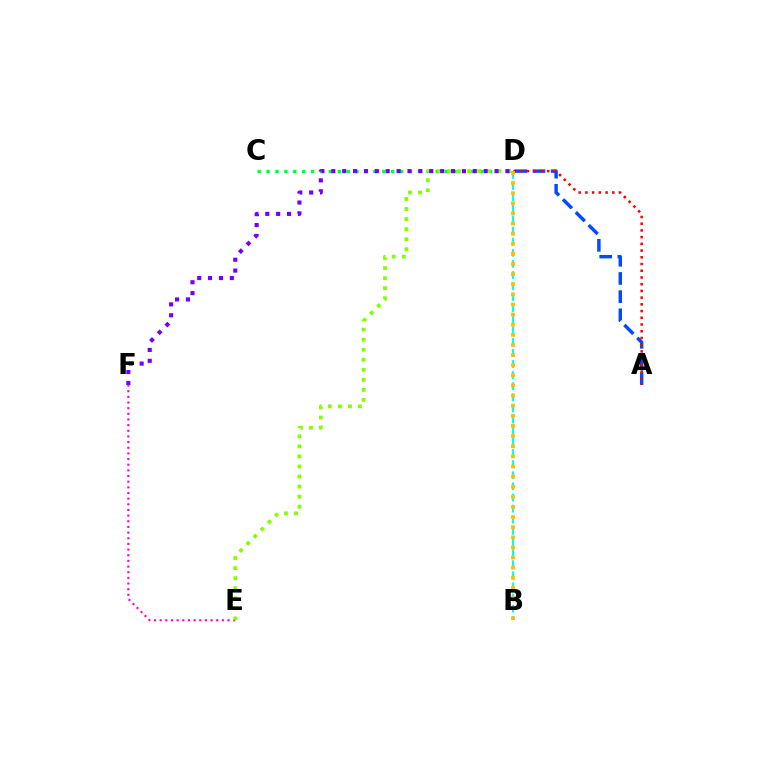{('B', 'D'): [{'color': '#00fff6', 'line_style': 'dashed', 'thickness': 1.51}, {'color': '#ffbd00', 'line_style': 'dotted', 'thickness': 2.75}], ('A', 'D'): [{'color': '#004bff', 'line_style': 'dashed', 'thickness': 2.47}, {'color': '#ff0000', 'line_style': 'dotted', 'thickness': 1.83}], ('E', 'F'): [{'color': '#ff00cf', 'line_style': 'dotted', 'thickness': 1.54}], ('C', 'D'): [{'color': '#00ff39', 'line_style': 'dotted', 'thickness': 2.42}], ('D', 'E'): [{'color': '#84ff00', 'line_style': 'dotted', 'thickness': 2.73}], ('D', 'F'): [{'color': '#7200ff', 'line_style': 'dotted', 'thickness': 2.96}]}